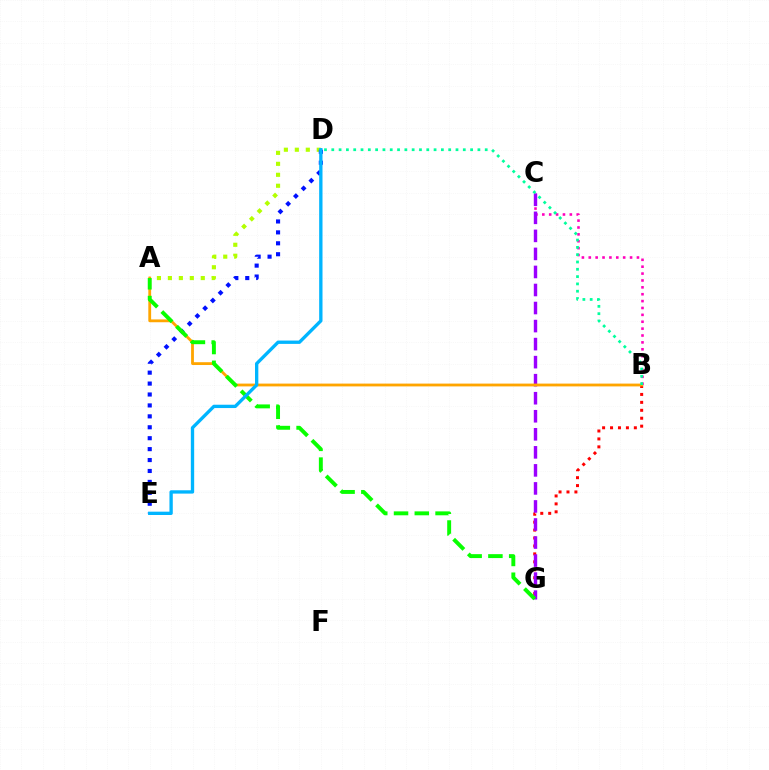{('B', 'G'): [{'color': '#ff0000', 'line_style': 'dotted', 'thickness': 2.16}], ('B', 'C'): [{'color': '#ff00bd', 'line_style': 'dotted', 'thickness': 1.87}], ('C', 'G'): [{'color': '#9b00ff', 'line_style': 'dashed', 'thickness': 2.45}], ('A', 'D'): [{'color': '#b3ff00', 'line_style': 'dotted', 'thickness': 2.98}], ('A', 'B'): [{'color': '#ffa500', 'line_style': 'solid', 'thickness': 2.03}], ('D', 'E'): [{'color': '#0010ff', 'line_style': 'dotted', 'thickness': 2.97}, {'color': '#00b5ff', 'line_style': 'solid', 'thickness': 2.4}], ('A', 'G'): [{'color': '#08ff00', 'line_style': 'dashed', 'thickness': 2.82}], ('B', 'D'): [{'color': '#00ff9d', 'line_style': 'dotted', 'thickness': 1.99}]}